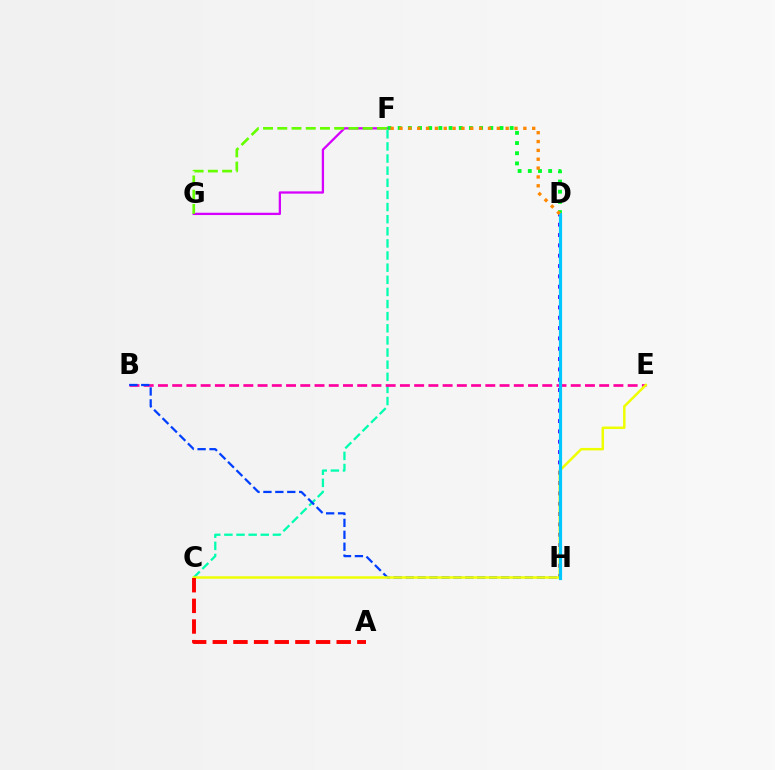{('C', 'F'): [{'color': '#00ffaf', 'line_style': 'dashed', 'thickness': 1.65}], ('D', 'H'): [{'color': '#4f00ff', 'line_style': 'dotted', 'thickness': 2.81}, {'color': '#00c7ff', 'line_style': 'solid', 'thickness': 2.28}], ('F', 'G'): [{'color': '#d600ff', 'line_style': 'solid', 'thickness': 1.65}, {'color': '#66ff00', 'line_style': 'dashed', 'thickness': 1.93}], ('B', 'E'): [{'color': '#ff00a0', 'line_style': 'dashed', 'thickness': 1.93}], ('D', 'F'): [{'color': '#00ff27', 'line_style': 'dotted', 'thickness': 2.77}, {'color': '#ff8800', 'line_style': 'dotted', 'thickness': 2.4}], ('B', 'H'): [{'color': '#003fff', 'line_style': 'dashed', 'thickness': 1.62}], ('C', 'E'): [{'color': '#eeff00', 'line_style': 'solid', 'thickness': 1.79}], ('A', 'C'): [{'color': '#ff0000', 'line_style': 'dashed', 'thickness': 2.81}]}